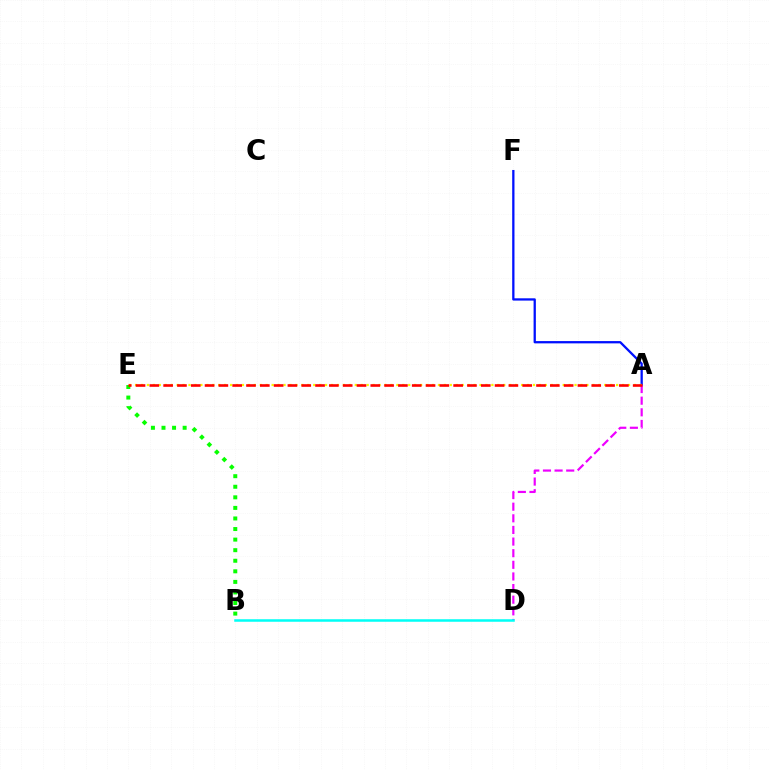{('B', 'E'): [{'color': '#08ff00', 'line_style': 'dotted', 'thickness': 2.87}], ('A', 'F'): [{'color': '#0010ff', 'line_style': 'solid', 'thickness': 1.64}], ('A', 'E'): [{'color': '#fcf500', 'line_style': 'dotted', 'thickness': 1.61}, {'color': '#ff0000', 'line_style': 'dashed', 'thickness': 1.88}], ('A', 'D'): [{'color': '#ee00ff', 'line_style': 'dashed', 'thickness': 1.58}], ('B', 'D'): [{'color': '#00fff6', 'line_style': 'solid', 'thickness': 1.81}]}